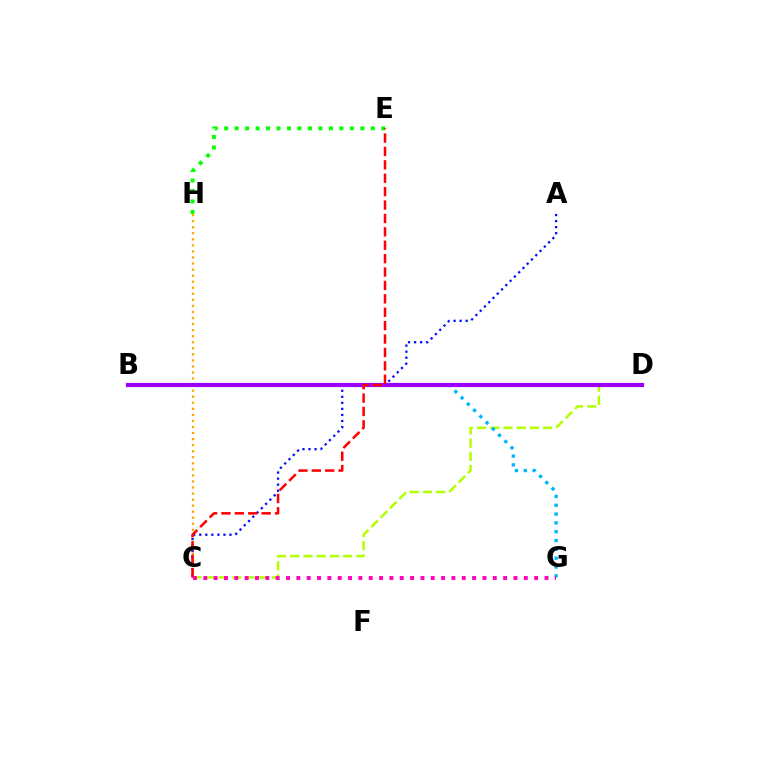{('C', 'D'): [{'color': '#b3ff00', 'line_style': 'dashed', 'thickness': 1.8}], ('E', 'H'): [{'color': '#08ff00', 'line_style': 'dotted', 'thickness': 2.85}], ('C', 'H'): [{'color': '#ffa500', 'line_style': 'dotted', 'thickness': 1.64}], ('A', 'C'): [{'color': '#0010ff', 'line_style': 'dotted', 'thickness': 1.64}], ('B', 'G'): [{'color': '#00b5ff', 'line_style': 'dotted', 'thickness': 2.4}], ('B', 'D'): [{'color': '#00ff9d', 'line_style': 'dotted', 'thickness': 2.16}, {'color': '#9b00ff', 'line_style': 'solid', 'thickness': 2.99}], ('C', 'E'): [{'color': '#ff0000', 'line_style': 'dashed', 'thickness': 1.82}], ('C', 'G'): [{'color': '#ff00bd', 'line_style': 'dotted', 'thickness': 2.81}]}